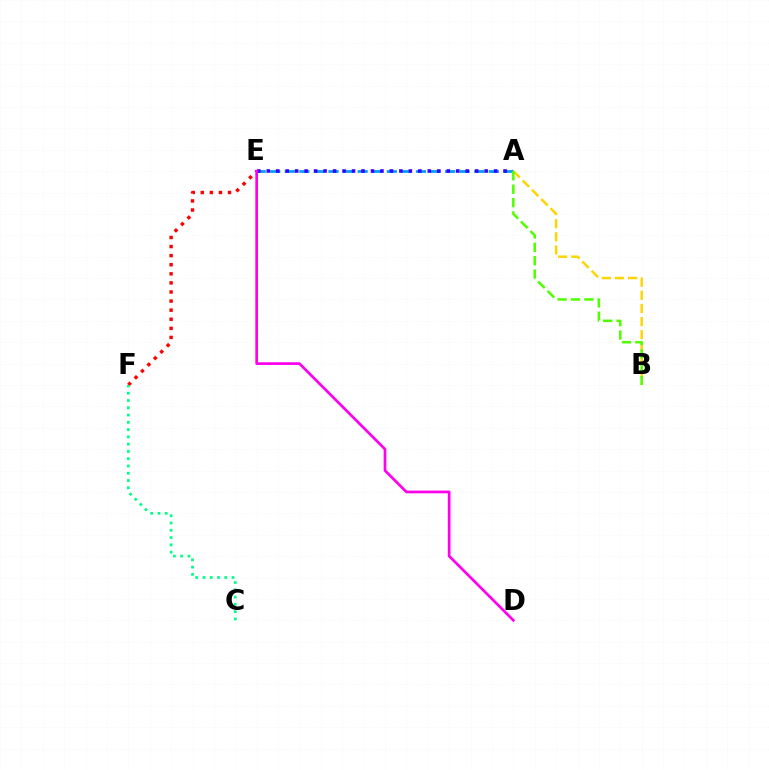{('A', 'E'): [{'color': '#009eff', 'line_style': 'dashed', 'thickness': 1.98}, {'color': '#3700ff', 'line_style': 'dotted', 'thickness': 2.57}], ('E', 'F'): [{'color': '#ff0000', 'line_style': 'dotted', 'thickness': 2.47}], ('A', 'B'): [{'color': '#ffd500', 'line_style': 'dashed', 'thickness': 1.79}, {'color': '#4fff00', 'line_style': 'dashed', 'thickness': 1.82}], ('D', 'E'): [{'color': '#ff00ed', 'line_style': 'solid', 'thickness': 1.95}], ('C', 'F'): [{'color': '#00ff86', 'line_style': 'dotted', 'thickness': 1.98}]}